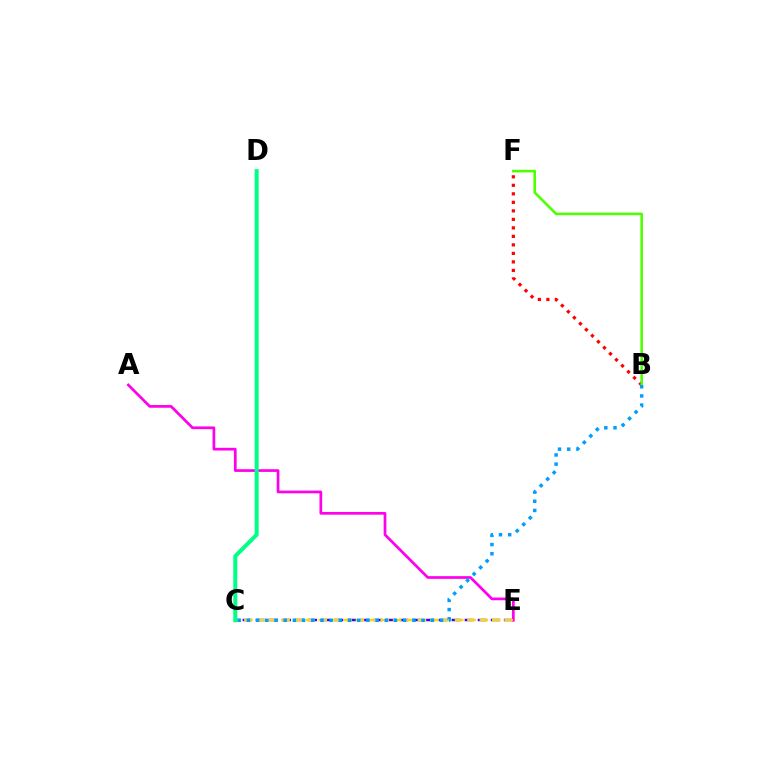{('B', 'F'): [{'color': '#ff0000', 'line_style': 'dotted', 'thickness': 2.31}, {'color': '#4fff00', 'line_style': 'solid', 'thickness': 1.87}], ('A', 'E'): [{'color': '#ff00ed', 'line_style': 'solid', 'thickness': 1.96}], ('C', 'E'): [{'color': '#3700ff', 'line_style': 'dashed', 'thickness': 1.77}, {'color': '#ffd500', 'line_style': 'dashed', 'thickness': 1.68}], ('B', 'C'): [{'color': '#009eff', 'line_style': 'dotted', 'thickness': 2.5}], ('C', 'D'): [{'color': '#00ff86', 'line_style': 'solid', 'thickness': 2.87}]}